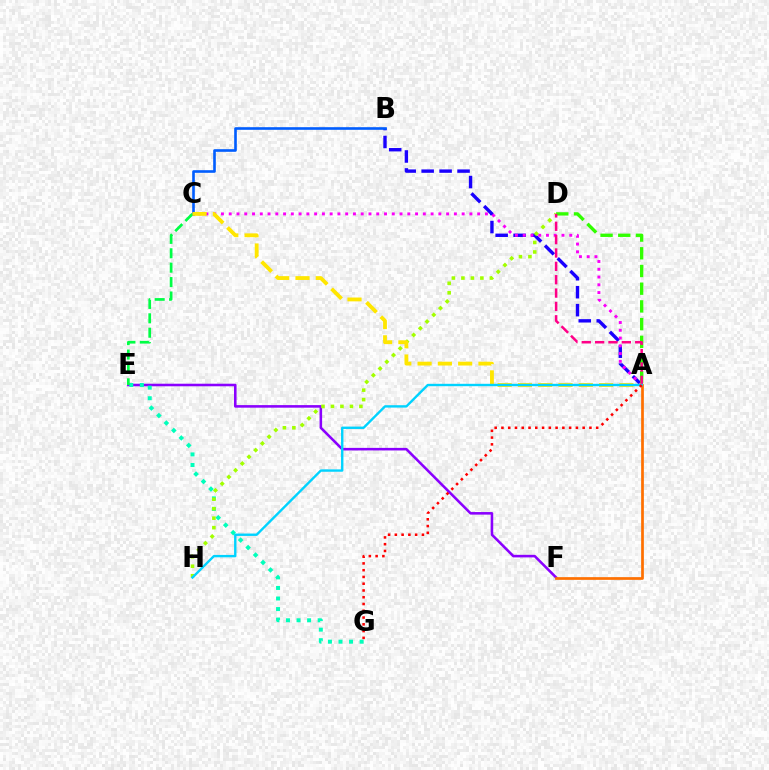{('A', 'B'): [{'color': '#1900ff', 'line_style': 'dashed', 'thickness': 2.44}], ('B', 'C'): [{'color': '#005dff', 'line_style': 'solid', 'thickness': 1.89}], ('A', 'C'): [{'color': '#fa00f9', 'line_style': 'dotted', 'thickness': 2.11}, {'color': '#ffe600', 'line_style': 'dashed', 'thickness': 2.76}], ('A', 'D'): [{'color': '#31ff00', 'line_style': 'dashed', 'thickness': 2.41}, {'color': '#ff0088', 'line_style': 'dashed', 'thickness': 1.81}], ('E', 'F'): [{'color': '#8a00ff', 'line_style': 'solid', 'thickness': 1.85}], ('E', 'G'): [{'color': '#00ffbb', 'line_style': 'dotted', 'thickness': 2.87}], ('D', 'H'): [{'color': '#a2ff00', 'line_style': 'dotted', 'thickness': 2.58}], ('C', 'E'): [{'color': '#00ff45', 'line_style': 'dashed', 'thickness': 1.96}], ('A', 'F'): [{'color': '#ff7000', 'line_style': 'solid', 'thickness': 1.95}], ('A', 'H'): [{'color': '#00d3ff', 'line_style': 'solid', 'thickness': 1.71}], ('A', 'G'): [{'color': '#ff0000', 'line_style': 'dotted', 'thickness': 1.84}]}